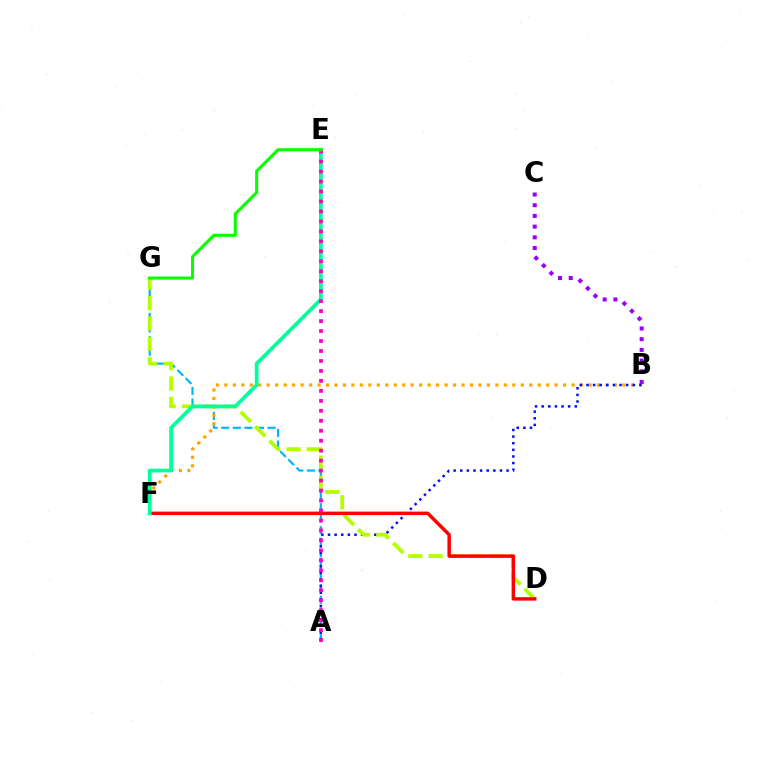{('A', 'G'): [{'color': '#00b5ff', 'line_style': 'dashed', 'thickness': 1.57}], ('B', 'F'): [{'color': '#ffa500', 'line_style': 'dotted', 'thickness': 2.3}], ('A', 'B'): [{'color': '#0010ff', 'line_style': 'dotted', 'thickness': 1.8}], ('B', 'C'): [{'color': '#9b00ff', 'line_style': 'dotted', 'thickness': 2.91}], ('D', 'G'): [{'color': '#b3ff00', 'line_style': 'dashed', 'thickness': 2.77}], ('D', 'F'): [{'color': '#ff0000', 'line_style': 'solid', 'thickness': 2.49}], ('E', 'F'): [{'color': '#00ff9d', 'line_style': 'solid', 'thickness': 2.69}], ('A', 'E'): [{'color': '#ff00bd', 'line_style': 'dotted', 'thickness': 2.71}], ('E', 'G'): [{'color': '#08ff00', 'line_style': 'solid', 'thickness': 2.22}]}